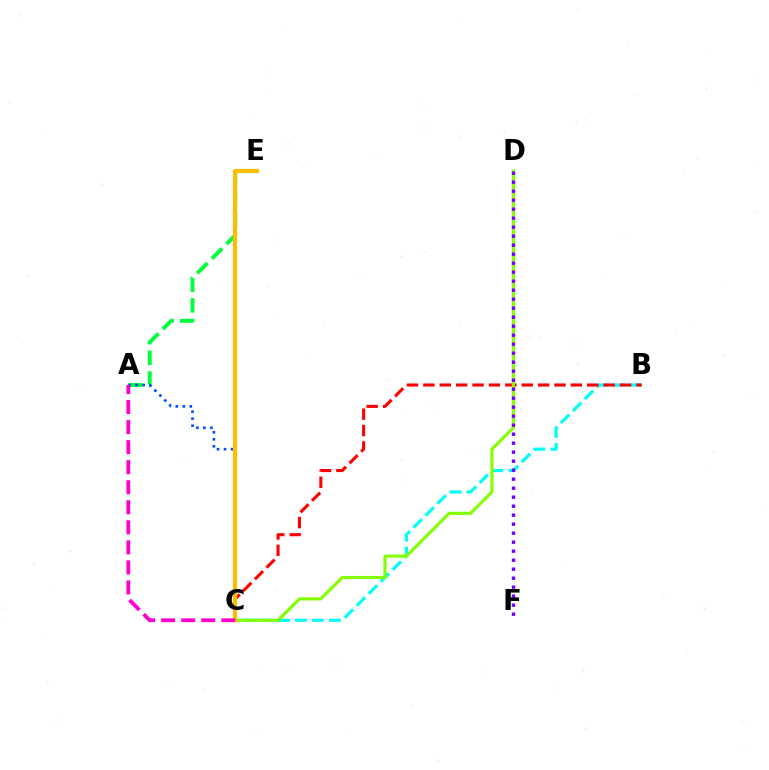{('A', 'E'): [{'color': '#00ff39', 'line_style': 'dashed', 'thickness': 2.81}], ('A', 'C'): [{'color': '#004bff', 'line_style': 'dotted', 'thickness': 1.9}, {'color': '#ff00cf', 'line_style': 'dashed', 'thickness': 2.72}], ('B', 'C'): [{'color': '#00fff6', 'line_style': 'dashed', 'thickness': 2.3}, {'color': '#ff0000', 'line_style': 'dashed', 'thickness': 2.23}], ('C', 'D'): [{'color': '#84ff00', 'line_style': 'solid', 'thickness': 2.26}], ('D', 'F'): [{'color': '#7200ff', 'line_style': 'dotted', 'thickness': 2.45}], ('C', 'E'): [{'color': '#ffbd00', 'line_style': 'solid', 'thickness': 2.99}]}